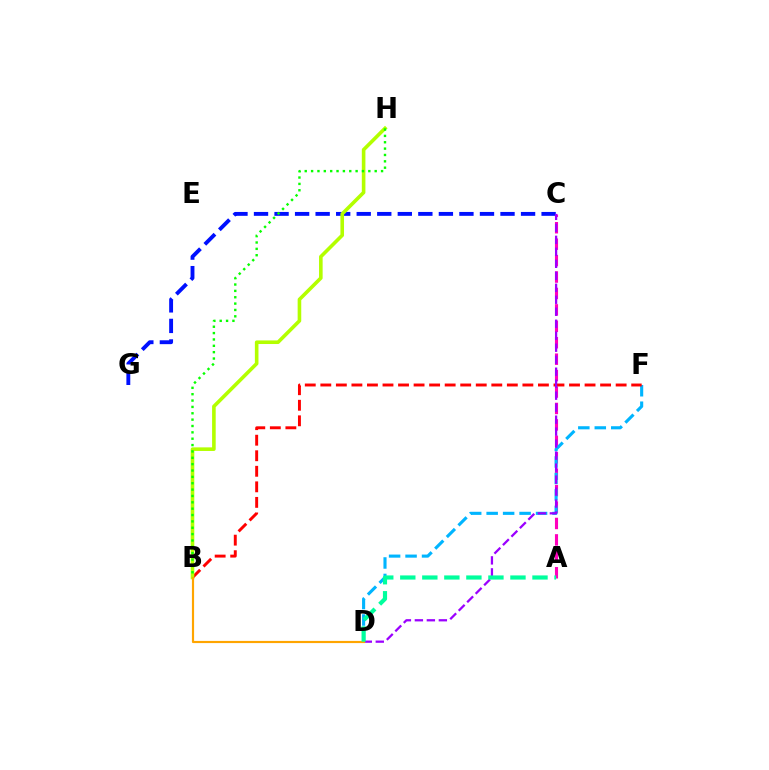{('C', 'G'): [{'color': '#0010ff', 'line_style': 'dashed', 'thickness': 2.79}], ('A', 'C'): [{'color': '#ff00bd', 'line_style': 'dashed', 'thickness': 2.23}], ('D', 'F'): [{'color': '#00b5ff', 'line_style': 'dashed', 'thickness': 2.24}], ('B', 'F'): [{'color': '#ff0000', 'line_style': 'dashed', 'thickness': 2.11}], ('B', 'H'): [{'color': '#b3ff00', 'line_style': 'solid', 'thickness': 2.59}, {'color': '#08ff00', 'line_style': 'dotted', 'thickness': 1.73}], ('C', 'D'): [{'color': '#9b00ff', 'line_style': 'dashed', 'thickness': 1.63}], ('B', 'D'): [{'color': '#ffa500', 'line_style': 'solid', 'thickness': 1.56}], ('A', 'D'): [{'color': '#00ff9d', 'line_style': 'dashed', 'thickness': 2.99}]}